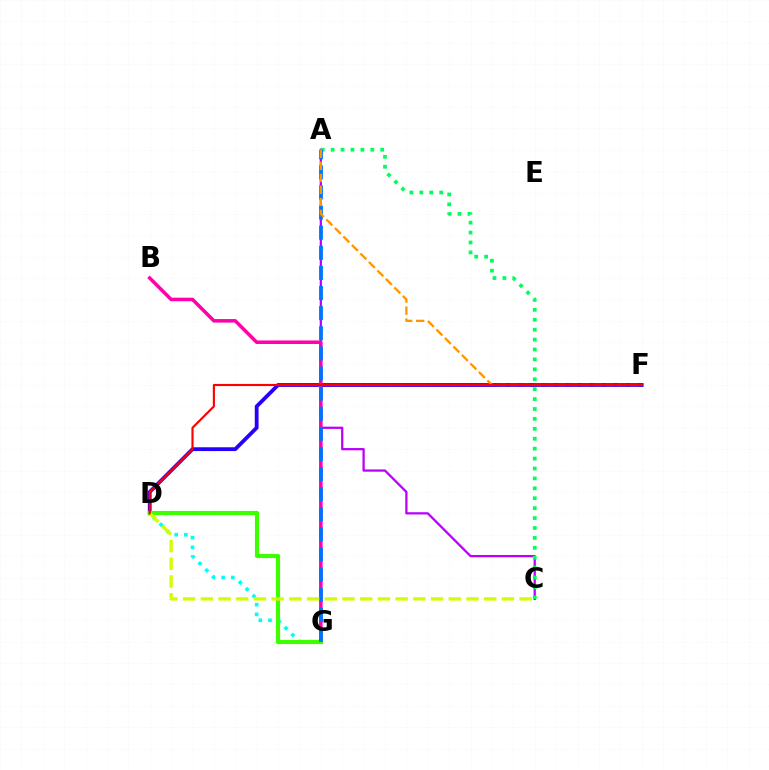{('A', 'C'): [{'color': '#b900ff', 'line_style': 'solid', 'thickness': 1.63}, {'color': '#00ff5c', 'line_style': 'dotted', 'thickness': 2.69}], ('D', 'F'): [{'color': '#2500ff', 'line_style': 'solid', 'thickness': 2.74}, {'color': '#ff0000', 'line_style': 'solid', 'thickness': 1.53}], ('D', 'G'): [{'color': '#00fff6', 'line_style': 'dotted', 'thickness': 2.62}, {'color': '#3dff00', 'line_style': 'solid', 'thickness': 3.0}], ('B', 'G'): [{'color': '#ff00ac', 'line_style': 'solid', 'thickness': 2.54}], ('A', 'G'): [{'color': '#0074ff', 'line_style': 'dashed', 'thickness': 2.73}], ('A', 'F'): [{'color': '#ff9400', 'line_style': 'dashed', 'thickness': 1.63}], ('C', 'D'): [{'color': '#d1ff00', 'line_style': 'dashed', 'thickness': 2.41}]}